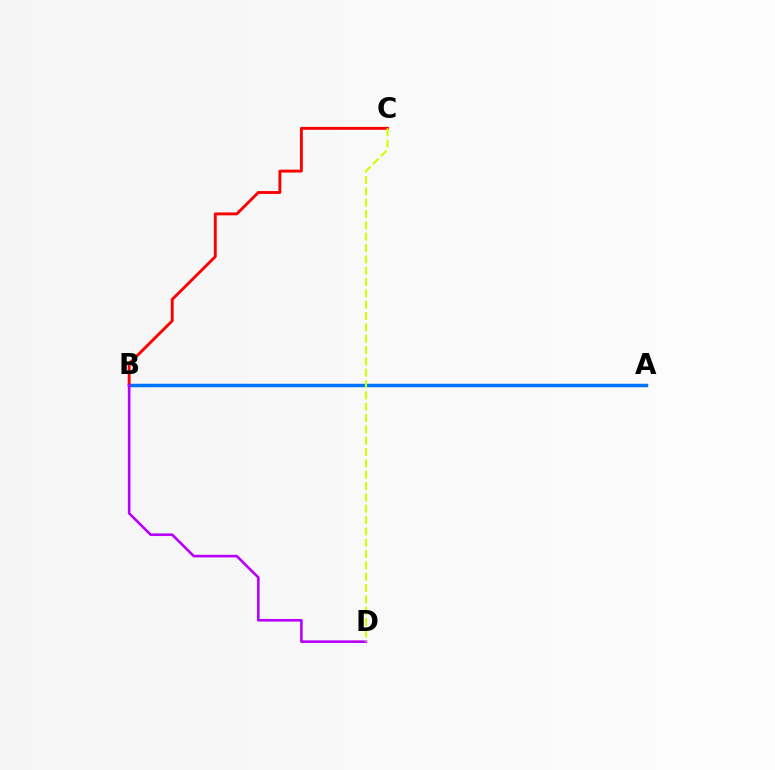{('A', 'B'): [{'color': '#00ff5c', 'line_style': 'dotted', 'thickness': 1.84}, {'color': '#0074ff', 'line_style': 'solid', 'thickness': 2.49}], ('B', 'C'): [{'color': '#ff0000', 'line_style': 'solid', 'thickness': 2.08}], ('B', 'D'): [{'color': '#b900ff', 'line_style': 'solid', 'thickness': 1.88}], ('C', 'D'): [{'color': '#d1ff00', 'line_style': 'dashed', 'thickness': 1.54}]}